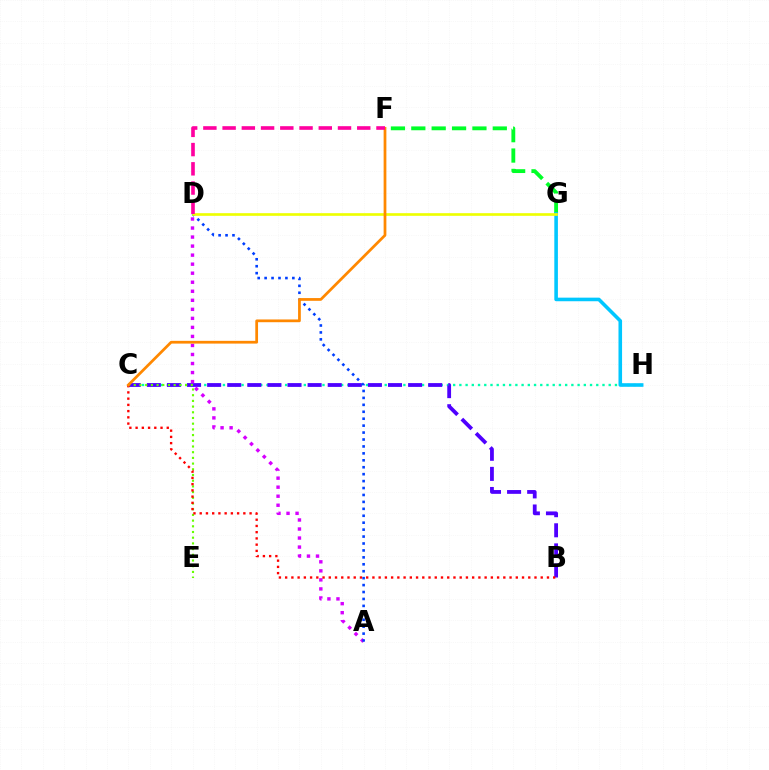{('C', 'H'): [{'color': '#00ffaf', 'line_style': 'dotted', 'thickness': 1.69}], ('B', 'C'): [{'color': '#4f00ff', 'line_style': 'dashed', 'thickness': 2.73}, {'color': '#ff0000', 'line_style': 'dotted', 'thickness': 1.69}], ('F', 'G'): [{'color': '#00ff27', 'line_style': 'dashed', 'thickness': 2.77}], ('G', 'H'): [{'color': '#00c7ff', 'line_style': 'solid', 'thickness': 2.58}], ('A', 'D'): [{'color': '#d600ff', 'line_style': 'dotted', 'thickness': 2.45}, {'color': '#003fff', 'line_style': 'dotted', 'thickness': 1.88}], ('C', 'E'): [{'color': '#66ff00', 'line_style': 'dotted', 'thickness': 1.55}], ('D', 'G'): [{'color': '#eeff00', 'line_style': 'solid', 'thickness': 1.91}], ('C', 'F'): [{'color': '#ff8800', 'line_style': 'solid', 'thickness': 1.98}], ('D', 'F'): [{'color': '#ff00a0', 'line_style': 'dashed', 'thickness': 2.61}]}